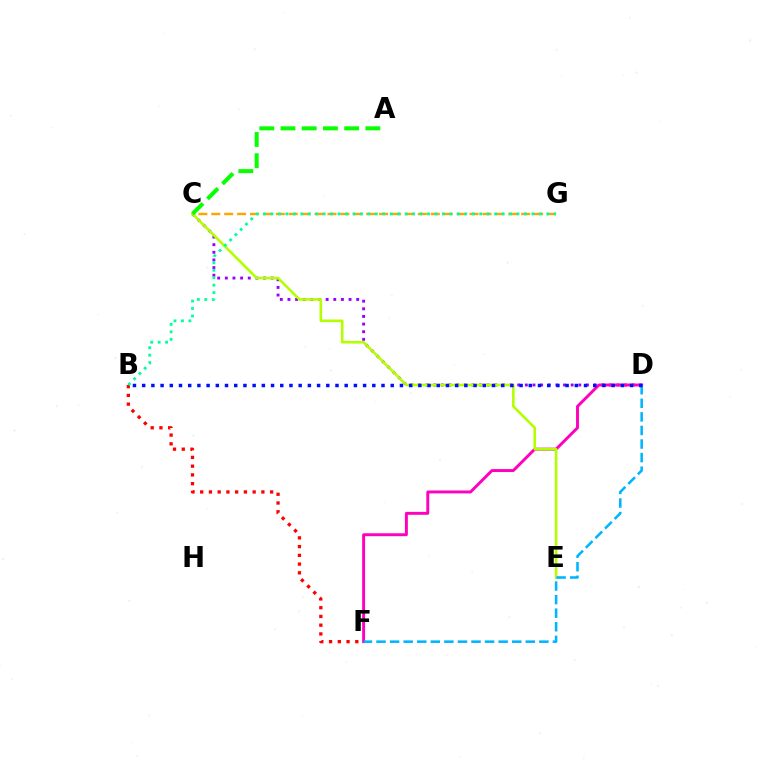{('C', 'G'): [{'color': '#ffa500', 'line_style': 'dashed', 'thickness': 1.75}], ('C', 'D'): [{'color': '#9b00ff', 'line_style': 'dotted', 'thickness': 2.08}], ('D', 'F'): [{'color': '#ff00bd', 'line_style': 'solid', 'thickness': 2.11}, {'color': '#00b5ff', 'line_style': 'dashed', 'thickness': 1.84}], ('C', 'E'): [{'color': '#b3ff00', 'line_style': 'solid', 'thickness': 1.88}], ('B', 'F'): [{'color': '#ff0000', 'line_style': 'dotted', 'thickness': 2.38}], ('B', 'D'): [{'color': '#0010ff', 'line_style': 'dotted', 'thickness': 2.5}], ('A', 'C'): [{'color': '#08ff00', 'line_style': 'dashed', 'thickness': 2.88}], ('B', 'G'): [{'color': '#00ff9d', 'line_style': 'dotted', 'thickness': 2.03}]}